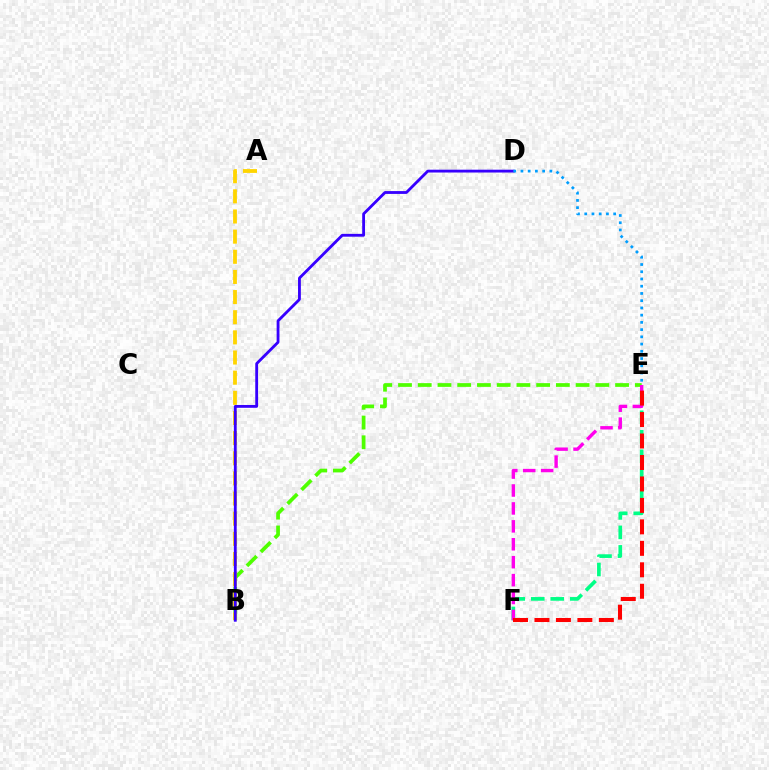{('B', 'E'): [{'color': '#4fff00', 'line_style': 'dashed', 'thickness': 2.68}], ('E', 'F'): [{'color': '#00ff86', 'line_style': 'dashed', 'thickness': 2.65}, {'color': '#ff00ed', 'line_style': 'dashed', 'thickness': 2.43}, {'color': '#ff0000', 'line_style': 'dashed', 'thickness': 2.92}], ('A', 'B'): [{'color': '#ffd500', 'line_style': 'dashed', 'thickness': 2.74}], ('B', 'D'): [{'color': '#3700ff', 'line_style': 'solid', 'thickness': 2.04}], ('D', 'E'): [{'color': '#009eff', 'line_style': 'dotted', 'thickness': 1.97}]}